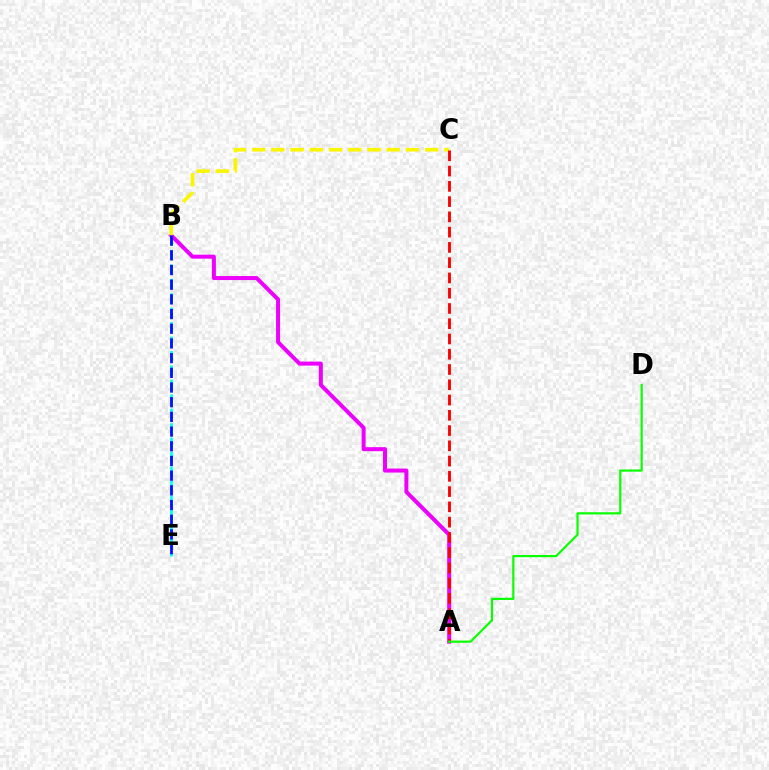{('B', 'E'): [{'color': '#00fff6', 'line_style': 'dashed', 'thickness': 1.96}, {'color': '#0010ff', 'line_style': 'dashed', 'thickness': 2.0}], ('A', 'B'): [{'color': '#ee00ff', 'line_style': 'solid', 'thickness': 2.88}], ('B', 'C'): [{'color': '#fcf500', 'line_style': 'dashed', 'thickness': 2.61}], ('A', 'C'): [{'color': '#ff0000', 'line_style': 'dashed', 'thickness': 2.07}], ('A', 'D'): [{'color': '#08ff00', 'line_style': 'solid', 'thickness': 1.57}]}